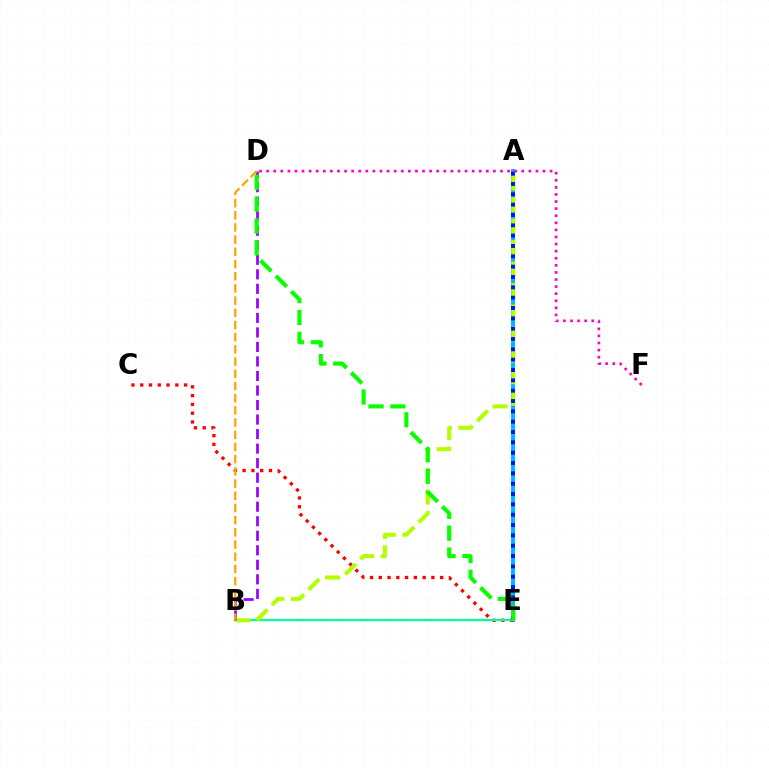{('A', 'E'): [{'color': '#00b5ff', 'line_style': 'solid', 'thickness': 2.81}, {'color': '#0010ff', 'line_style': 'dotted', 'thickness': 2.81}], ('C', 'E'): [{'color': '#ff0000', 'line_style': 'dotted', 'thickness': 2.38}], ('B', 'E'): [{'color': '#00ff9d', 'line_style': 'solid', 'thickness': 1.62}], ('A', 'B'): [{'color': '#b3ff00', 'line_style': 'dashed', 'thickness': 2.92}], ('B', 'D'): [{'color': '#9b00ff', 'line_style': 'dashed', 'thickness': 1.97}, {'color': '#ffa500', 'line_style': 'dashed', 'thickness': 1.66}], ('D', 'F'): [{'color': '#ff00bd', 'line_style': 'dotted', 'thickness': 1.93}], ('D', 'E'): [{'color': '#08ff00', 'line_style': 'dashed', 'thickness': 2.97}]}